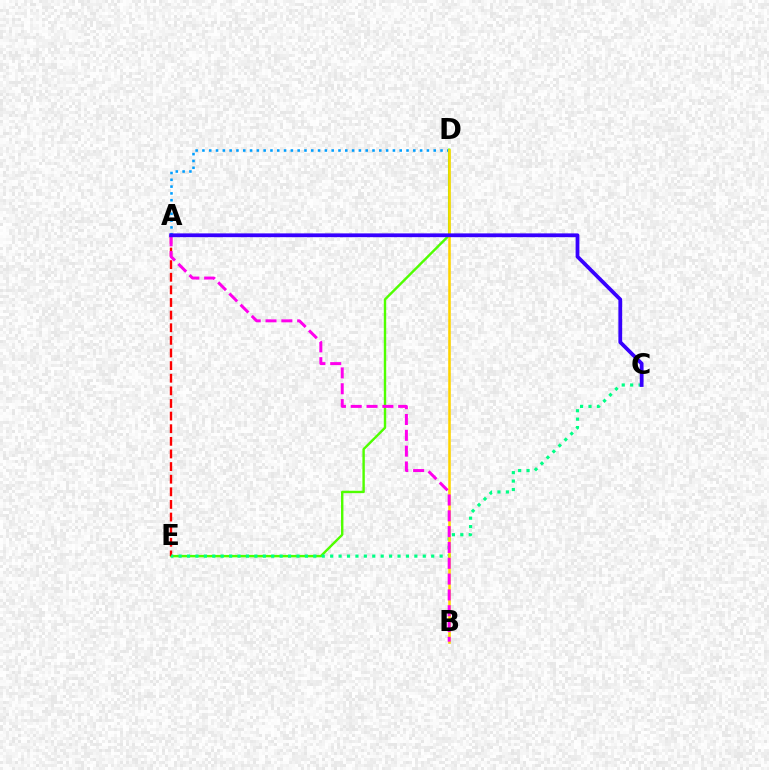{('A', 'D'): [{'color': '#009eff', 'line_style': 'dotted', 'thickness': 1.85}], ('D', 'E'): [{'color': '#4fff00', 'line_style': 'solid', 'thickness': 1.73}], ('A', 'E'): [{'color': '#ff0000', 'line_style': 'dashed', 'thickness': 1.71}], ('C', 'E'): [{'color': '#00ff86', 'line_style': 'dotted', 'thickness': 2.29}], ('B', 'D'): [{'color': '#ffd500', 'line_style': 'solid', 'thickness': 1.84}], ('A', 'B'): [{'color': '#ff00ed', 'line_style': 'dashed', 'thickness': 2.15}], ('A', 'C'): [{'color': '#3700ff', 'line_style': 'solid', 'thickness': 2.72}]}